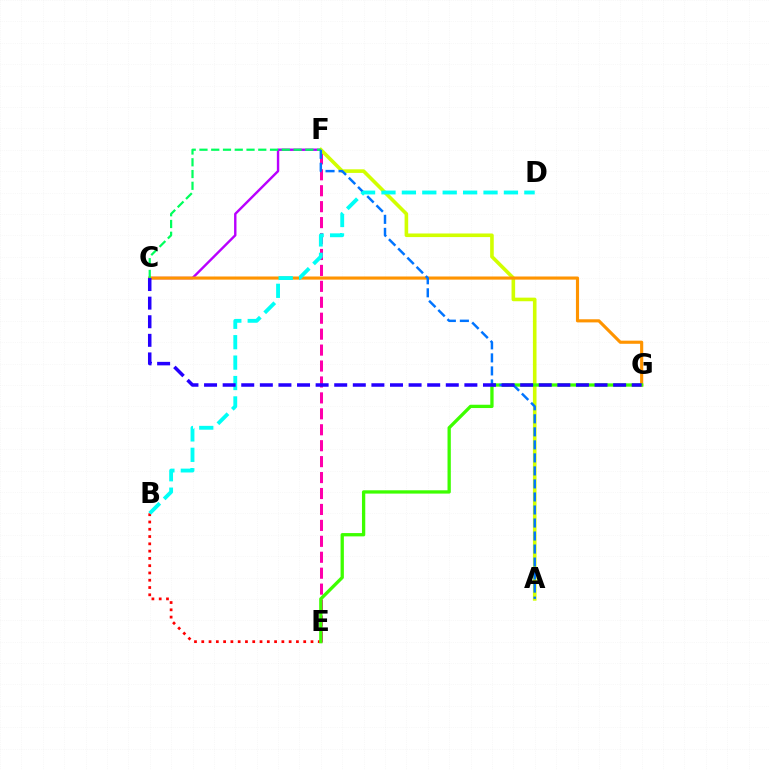{('C', 'F'): [{'color': '#b900ff', 'line_style': 'solid', 'thickness': 1.73}, {'color': '#00ff5c', 'line_style': 'dashed', 'thickness': 1.6}], ('E', 'F'): [{'color': '#ff00ac', 'line_style': 'dashed', 'thickness': 2.16}], ('A', 'F'): [{'color': '#d1ff00', 'line_style': 'solid', 'thickness': 2.6}, {'color': '#0074ff', 'line_style': 'dashed', 'thickness': 1.77}], ('C', 'G'): [{'color': '#ff9400', 'line_style': 'solid', 'thickness': 2.25}, {'color': '#2500ff', 'line_style': 'dashed', 'thickness': 2.53}], ('B', 'E'): [{'color': '#ff0000', 'line_style': 'dotted', 'thickness': 1.98}], ('E', 'G'): [{'color': '#3dff00', 'line_style': 'solid', 'thickness': 2.38}], ('B', 'D'): [{'color': '#00fff6', 'line_style': 'dashed', 'thickness': 2.77}]}